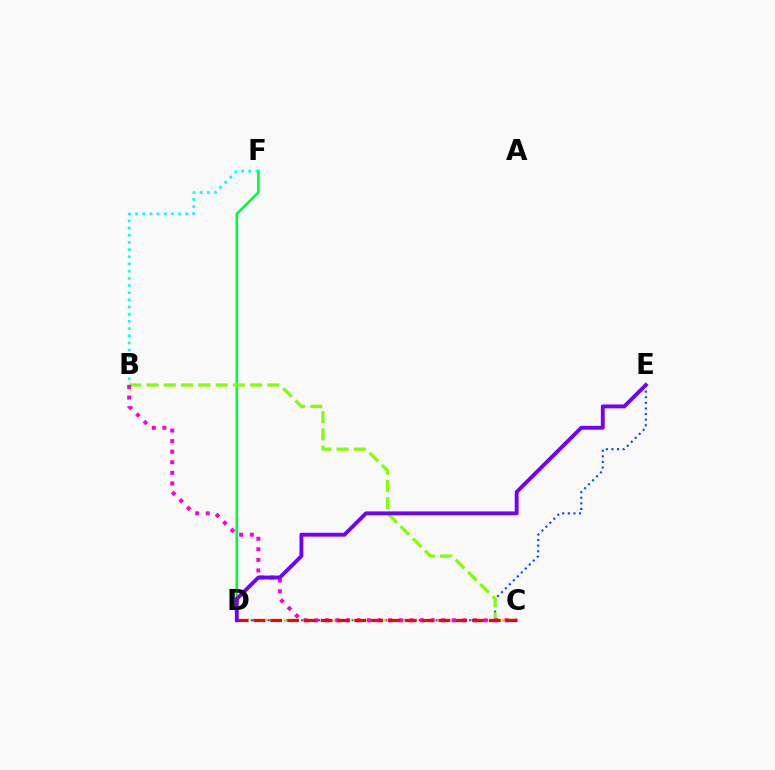{('D', 'F'): [{'color': '#00ff39', 'line_style': 'solid', 'thickness': 1.92}], ('D', 'E'): [{'color': '#004bff', 'line_style': 'dotted', 'thickness': 1.52}, {'color': '#7200ff', 'line_style': 'solid', 'thickness': 2.78}], ('B', 'C'): [{'color': '#84ff00', 'line_style': 'dashed', 'thickness': 2.35}, {'color': '#ff00cf', 'line_style': 'dotted', 'thickness': 2.87}], ('C', 'D'): [{'color': '#ffbd00', 'line_style': 'dotted', 'thickness': 1.69}, {'color': '#ff0000', 'line_style': 'dashed', 'thickness': 2.28}], ('B', 'F'): [{'color': '#00fff6', 'line_style': 'dotted', 'thickness': 1.95}]}